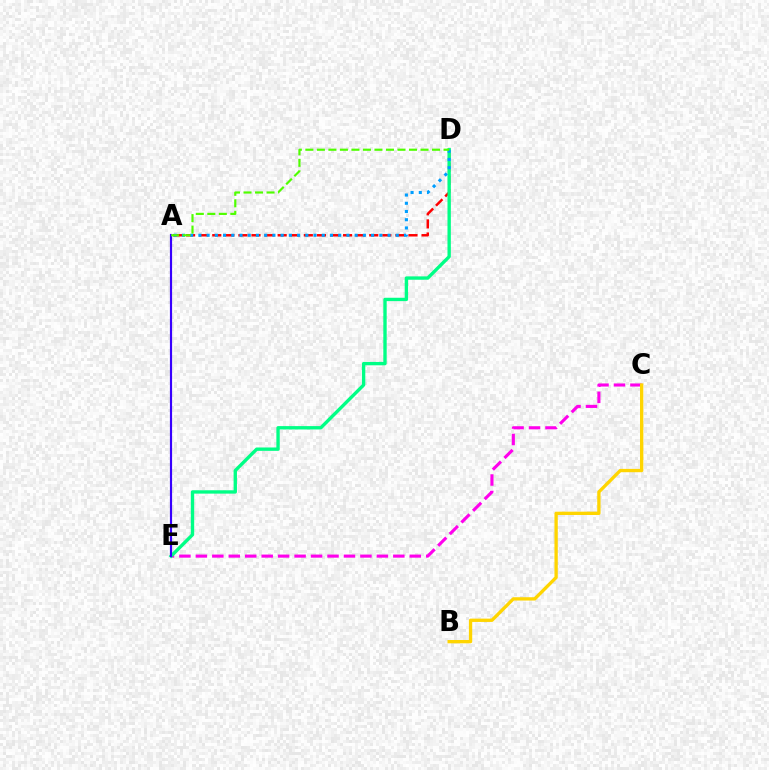{('C', 'E'): [{'color': '#ff00ed', 'line_style': 'dashed', 'thickness': 2.24}], ('B', 'C'): [{'color': '#ffd500', 'line_style': 'solid', 'thickness': 2.39}], ('A', 'D'): [{'color': '#ff0000', 'line_style': 'dashed', 'thickness': 1.78}, {'color': '#009eff', 'line_style': 'dotted', 'thickness': 2.23}, {'color': '#4fff00', 'line_style': 'dashed', 'thickness': 1.56}], ('D', 'E'): [{'color': '#00ff86', 'line_style': 'solid', 'thickness': 2.42}], ('A', 'E'): [{'color': '#3700ff', 'line_style': 'solid', 'thickness': 1.57}]}